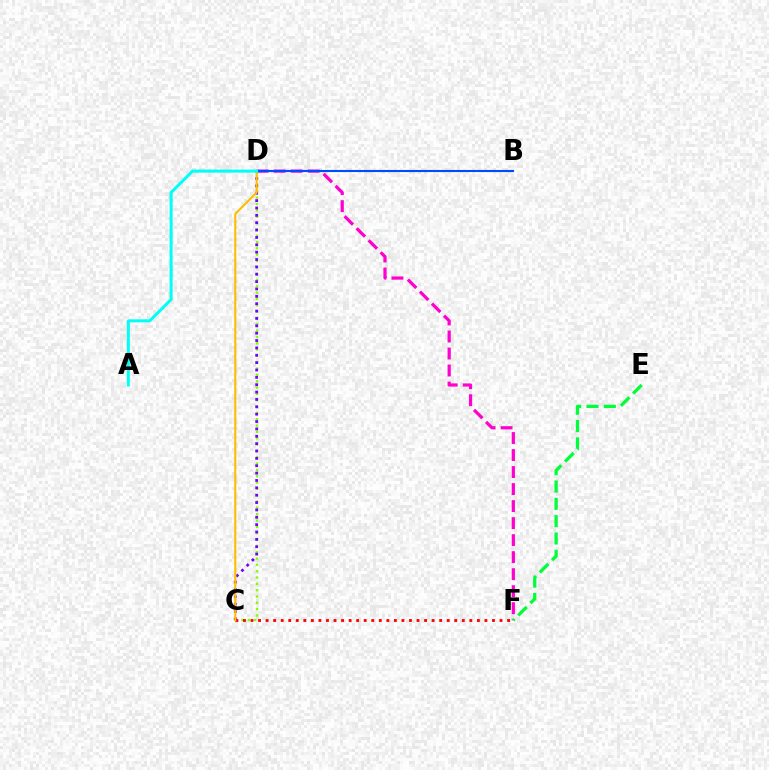{('C', 'D'): [{'color': '#84ff00', 'line_style': 'dotted', 'thickness': 1.72}, {'color': '#7200ff', 'line_style': 'dotted', 'thickness': 2.0}, {'color': '#ffbd00', 'line_style': 'solid', 'thickness': 1.51}], ('C', 'F'): [{'color': '#ff0000', 'line_style': 'dotted', 'thickness': 2.05}], ('D', 'F'): [{'color': '#ff00cf', 'line_style': 'dashed', 'thickness': 2.31}], ('B', 'D'): [{'color': '#004bff', 'line_style': 'solid', 'thickness': 1.53}], ('A', 'D'): [{'color': '#00fff6', 'line_style': 'solid', 'thickness': 2.17}], ('E', 'F'): [{'color': '#00ff39', 'line_style': 'dashed', 'thickness': 2.35}]}